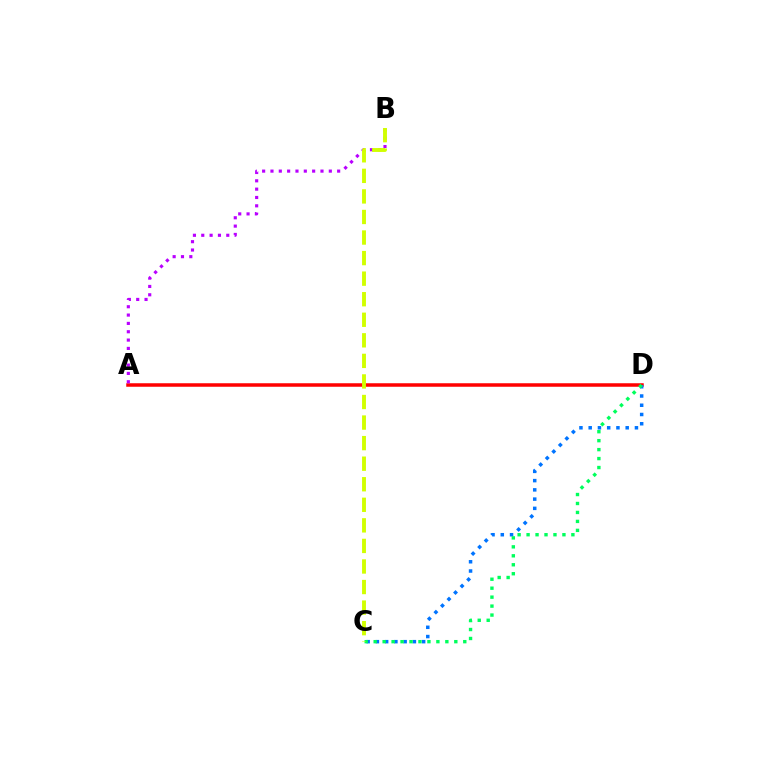{('A', 'D'): [{'color': '#ff0000', 'line_style': 'solid', 'thickness': 2.53}], ('C', 'D'): [{'color': '#0074ff', 'line_style': 'dotted', 'thickness': 2.51}, {'color': '#00ff5c', 'line_style': 'dotted', 'thickness': 2.43}], ('A', 'B'): [{'color': '#b900ff', 'line_style': 'dotted', 'thickness': 2.26}], ('B', 'C'): [{'color': '#d1ff00', 'line_style': 'dashed', 'thickness': 2.79}]}